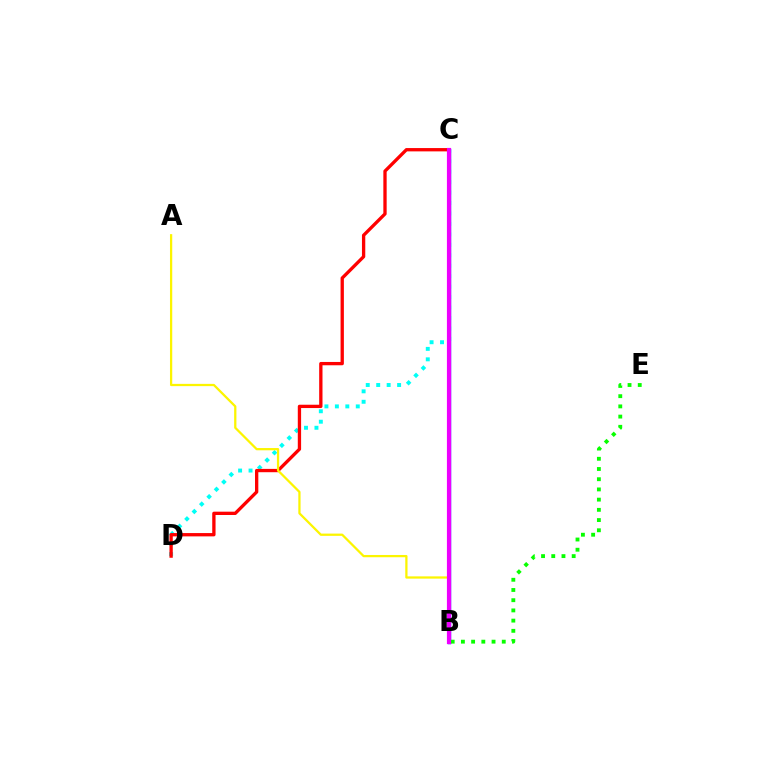{('B', 'C'): [{'color': '#0010ff', 'line_style': 'solid', 'thickness': 2.44}, {'color': '#ee00ff', 'line_style': 'solid', 'thickness': 3.0}], ('C', 'D'): [{'color': '#00fff6', 'line_style': 'dotted', 'thickness': 2.84}, {'color': '#ff0000', 'line_style': 'solid', 'thickness': 2.39}], ('B', 'E'): [{'color': '#08ff00', 'line_style': 'dotted', 'thickness': 2.77}], ('A', 'B'): [{'color': '#fcf500', 'line_style': 'solid', 'thickness': 1.62}]}